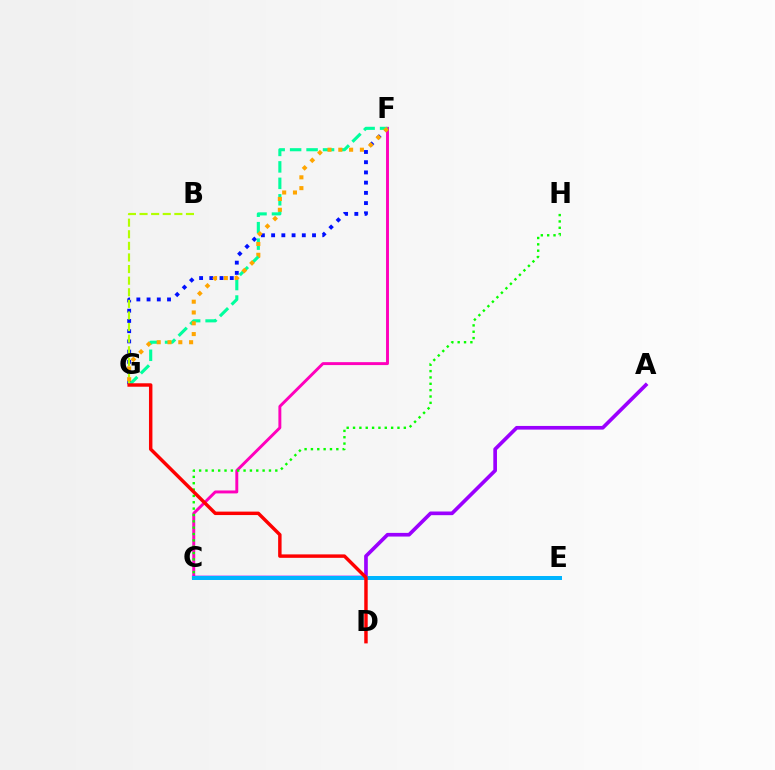{('C', 'F'): [{'color': '#ff00bd', 'line_style': 'solid', 'thickness': 2.11}], ('F', 'G'): [{'color': '#0010ff', 'line_style': 'dotted', 'thickness': 2.78}, {'color': '#00ff9d', 'line_style': 'dashed', 'thickness': 2.24}, {'color': '#ffa500', 'line_style': 'dotted', 'thickness': 2.93}], ('A', 'C'): [{'color': '#9b00ff', 'line_style': 'solid', 'thickness': 2.64}], ('C', 'E'): [{'color': '#00b5ff', 'line_style': 'solid', 'thickness': 2.88}], ('B', 'G'): [{'color': '#b3ff00', 'line_style': 'dashed', 'thickness': 1.58}], ('C', 'H'): [{'color': '#08ff00', 'line_style': 'dotted', 'thickness': 1.72}], ('D', 'G'): [{'color': '#ff0000', 'line_style': 'solid', 'thickness': 2.48}]}